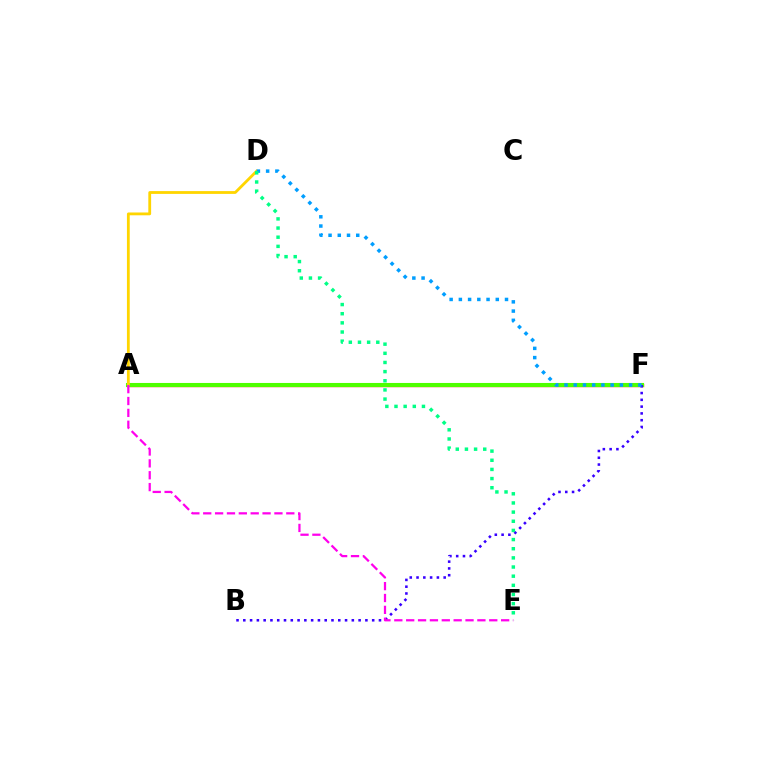{('A', 'F'): [{'color': '#ff0000', 'line_style': 'solid', 'thickness': 2.41}, {'color': '#4fff00', 'line_style': 'solid', 'thickness': 2.94}], ('B', 'F'): [{'color': '#3700ff', 'line_style': 'dotted', 'thickness': 1.84}], ('A', 'D'): [{'color': '#ffd500', 'line_style': 'solid', 'thickness': 2.02}], ('A', 'E'): [{'color': '#ff00ed', 'line_style': 'dashed', 'thickness': 1.61}], ('D', 'F'): [{'color': '#009eff', 'line_style': 'dotted', 'thickness': 2.51}], ('D', 'E'): [{'color': '#00ff86', 'line_style': 'dotted', 'thickness': 2.49}]}